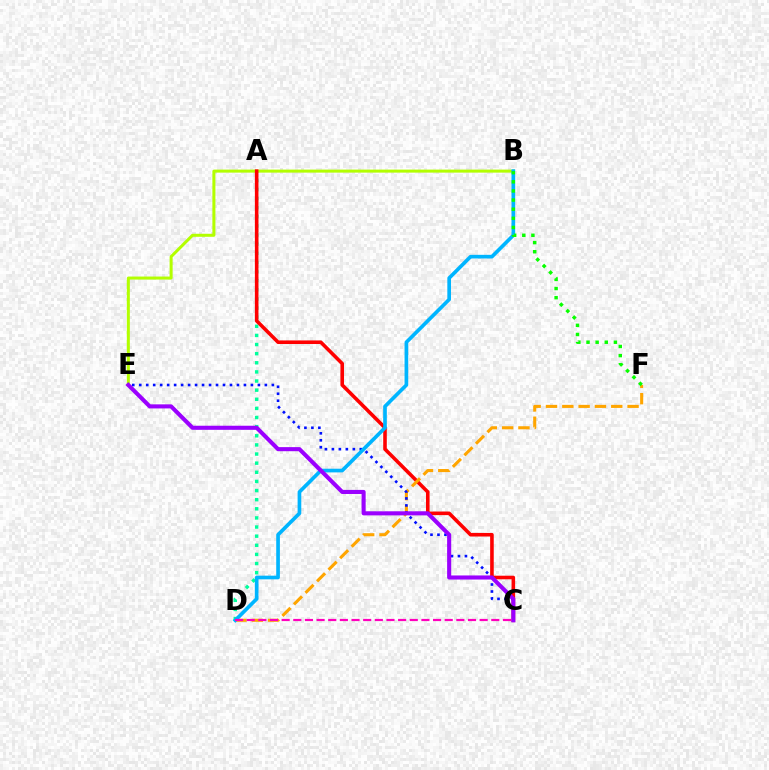{('A', 'D'): [{'color': '#00ff9d', 'line_style': 'dotted', 'thickness': 2.48}], ('B', 'E'): [{'color': '#b3ff00', 'line_style': 'solid', 'thickness': 2.18}], ('A', 'C'): [{'color': '#ff0000', 'line_style': 'solid', 'thickness': 2.58}], ('D', 'F'): [{'color': '#ffa500', 'line_style': 'dashed', 'thickness': 2.22}], ('C', 'E'): [{'color': '#0010ff', 'line_style': 'dotted', 'thickness': 1.9}, {'color': '#9b00ff', 'line_style': 'solid', 'thickness': 2.94}], ('B', 'D'): [{'color': '#00b5ff', 'line_style': 'solid', 'thickness': 2.64}], ('C', 'D'): [{'color': '#ff00bd', 'line_style': 'dashed', 'thickness': 1.58}], ('B', 'F'): [{'color': '#08ff00', 'line_style': 'dotted', 'thickness': 2.48}]}